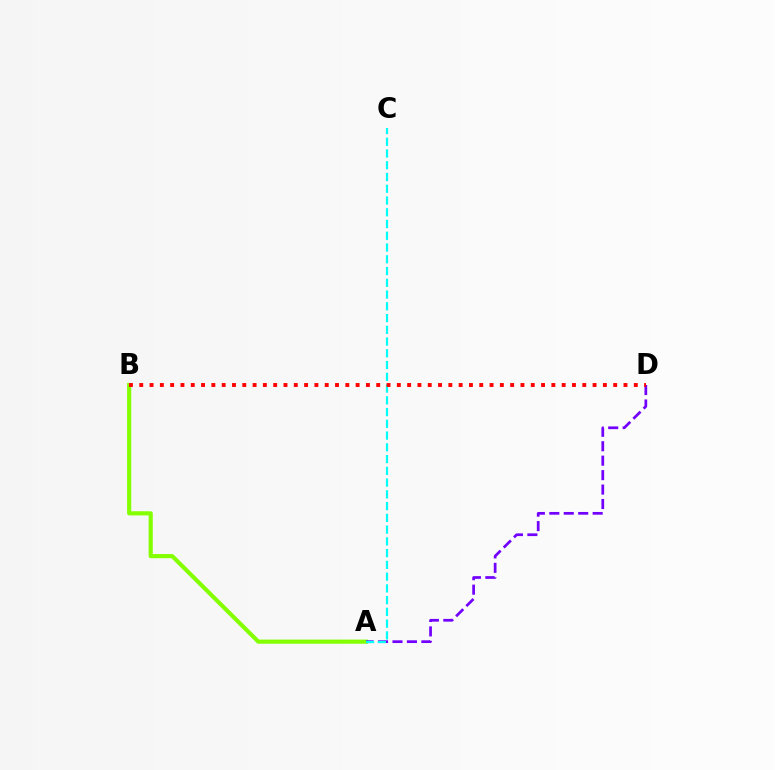{('A', 'B'): [{'color': '#84ff00', 'line_style': 'solid', 'thickness': 2.98}], ('A', 'D'): [{'color': '#7200ff', 'line_style': 'dashed', 'thickness': 1.96}], ('A', 'C'): [{'color': '#00fff6', 'line_style': 'dashed', 'thickness': 1.6}], ('B', 'D'): [{'color': '#ff0000', 'line_style': 'dotted', 'thickness': 2.8}]}